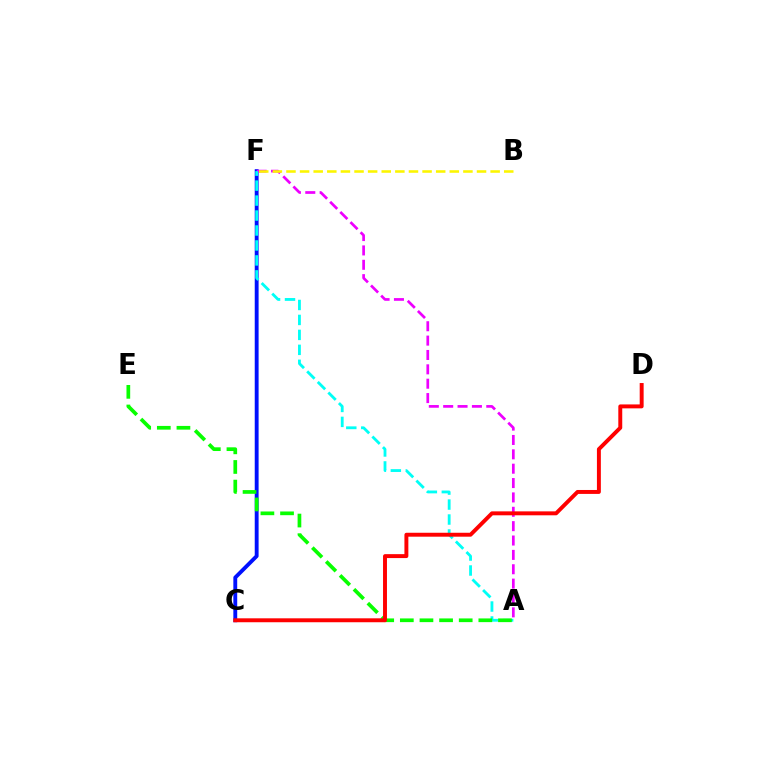{('C', 'F'): [{'color': '#0010ff', 'line_style': 'solid', 'thickness': 2.78}], ('A', 'F'): [{'color': '#ee00ff', 'line_style': 'dashed', 'thickness': 1.95}, {'color': '#00fff6', 'line_style': 'dashed', 'thickness': 2.03}], ('B', 'F'): [{'color': '#fcf500', 'line_style': 'dashed', 'thickness': 1.85}], ('A', 'E'): [{'color': '#08ff00', 'line_style': 'dashed', 'thickness': 2.67}], ('C', 'D'): [{'color': '#ff0000', 'line_style': 'solid', 'thickness': 2.83}]}